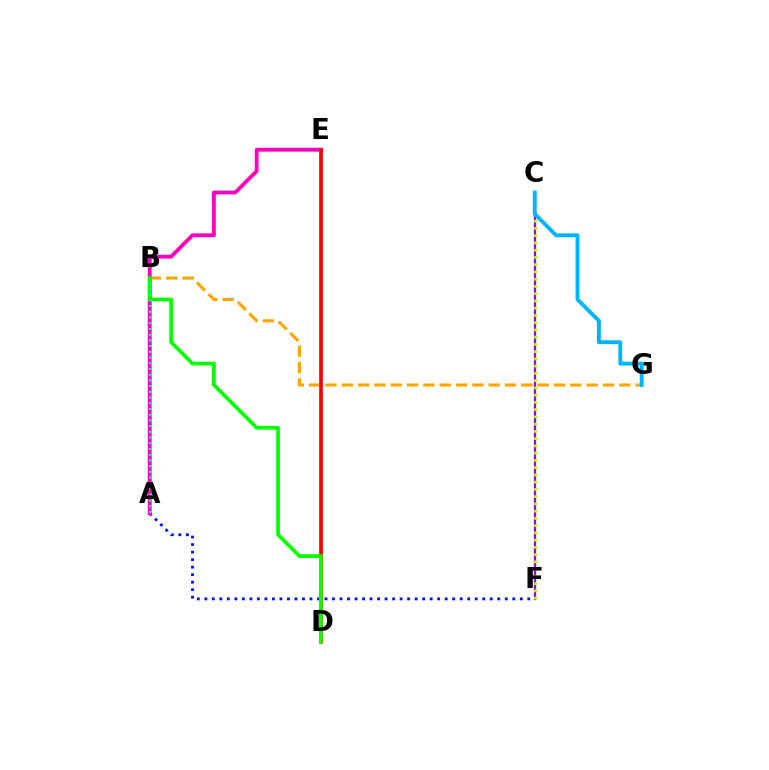{('B', 'G'): [{'color': '#ffa500', 'line_style': 'dashed', 'thickness': 2.22}], ('C', 'F'): [{'color': '#9b00ff', 'line_style': 'solid', 'thickness': 1.62}, {'color': '#b3ff00', 'line_style': 'dotted', 'thickness': 1.97}], ('A', 'F'): [{'color': '#0010ff', 'line_style': 'dotted', 'thickness': 2.04}], ('C', 'G'): [{'color': '#00b5ff', 'line_style': 'solid', 'thickness': 2.78}], ('A', 'E'): [{'color': '#ff00bd', 'line_style': 'solid', 'thickness': 2.75}], ('D', 'E'): [{'color': '#ff0000', 'line_style': 'solid', 'thickness': 2.66}], ('B', 'D'): [{'color': '#08ff00', 'line_style': 'solid', 'thickness': 2.68}], ('A', 'B'): [{'color': '#00ff9d', 'line_style': 'dotted', 'thickness': 1.55}]}